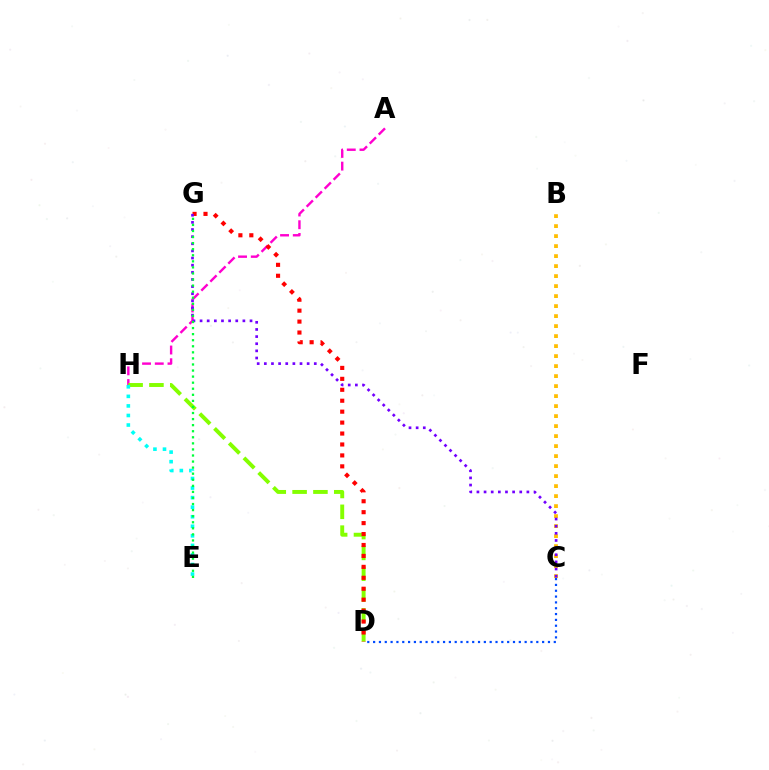{('A', 'H'): [{'color': '#ff00cf', 'line_style': 'dashed', 'thickness': 1.73}], ('D', 'H'): [{'color': '#84ff00', 'line_style': 'dashed', 'thickness': 2.83}], ('B', 'C'): [{'color': '#ffbd00', 'line_style': 'dotted', 'thickness': 2.72}], ('C', 'D'): [{'color': '#004bff', 'line_style': 'dotted', 'thickness': 1.58}], ('D', 'G'): [{'color': '#ff0000', 'line_style': 'dotted', 'thickness': 2.97}], ('C', 'G'): [{'color': '#7200ff', 'line_style': 'dotted', 'thickness': 1.94}], ('E', 'H'): [{'color': '#00fff6', 'line_style': 'dotted', 'thickness': 2.6}], ('E', 'G'): [{'color': '#00ff39', 'line_style': 'dotted', 'thickness': 1.65}]}